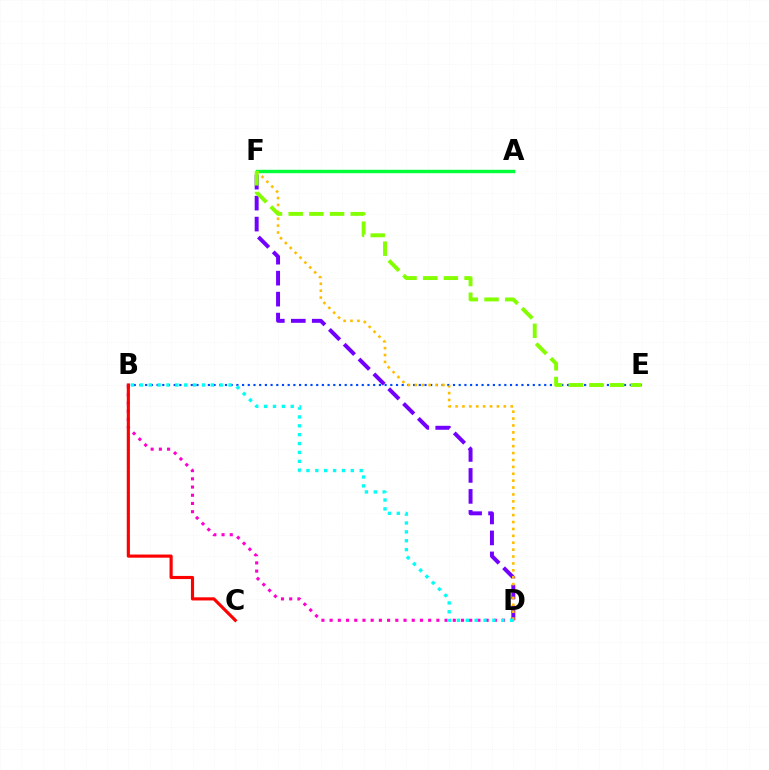{('B', 'E'): [{'color': '#004bff', 'line_style': 'dotted', 'thickness': 1.55}], ('D', 'F'): [{'color': '#7200ff', 'line_style': 'dashed', 'thickness': 2.85}, {'color': '#ffbd00', 'line_style': 'dotted', 'thickness': 1.87}], ('B', 'D'): [{'color': '#ff00cf', 'line_style': 'dotted', 'thickness': 2.23}, {'color': '#00fff6', 'line_style': 'dotted', 'thickness': 2.41}], ('A', 'F'): [{'color': '#00ff39', 'line_style': 'solid', 'thickness': 2.47}], ('B', 'C'): [{'color': '#ff0000', 'line_style': 'solid', 'thickness': 2.26}], ('E', 'F'): [{'color': '#84ff00', 'line_style': 'dashed', 'thickness': 2.81}]}